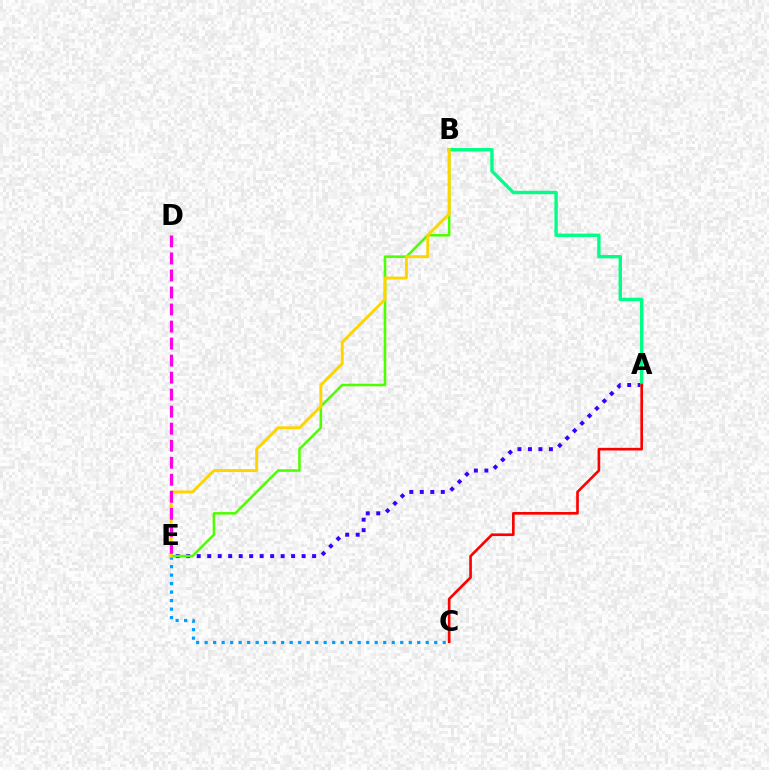{('C', 'E'): [{'color': '#009eff', 'line_style': 'dotted', 'thickness': 2.31}], ('A', 'E'): [{'color': '#3700ff', 'line_style': 'dotted', 'thickness': 2.85}], ('B', 'E'): [{'color': '#4fff00', 'line_style': 'solid', 'thickness': 1.84}, {'color': '#ffd500', 'line_style': 'solid', 'thickness': 2.12}], ('A', 'B'): [{'color': '#00ff86', 'line_style': 'solid', 'thickness': 2.44}], ('A', 'C'): [{'color': '#ff0000', 'line_style': 'solid', 'thickness': 1.91}], ('D', 'E'): [{'color': '#ff00ed', 'line_style': 'dashed', 'thickness': 2.31}]}